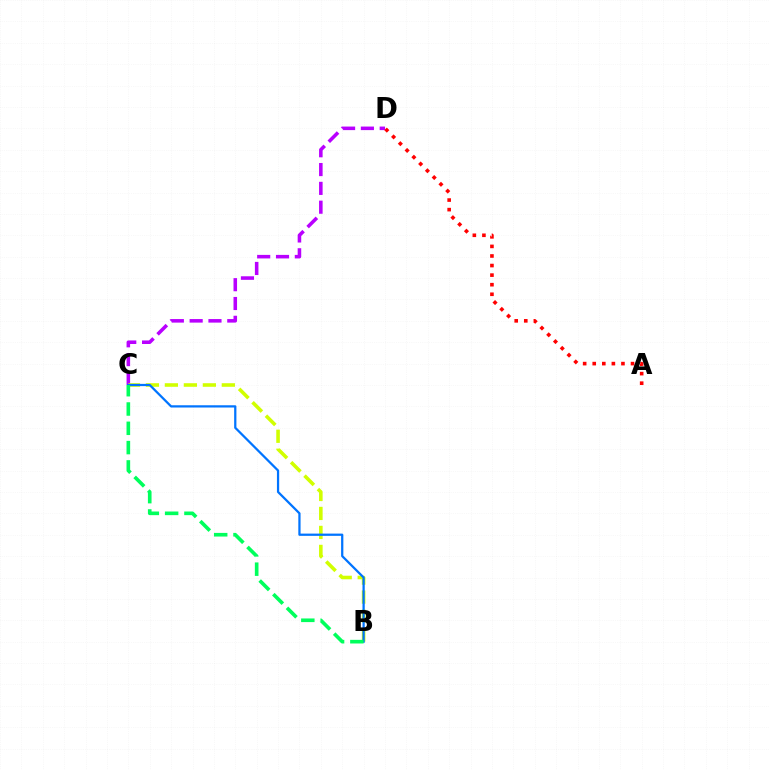{('C', 'D'): [{'color': '#b900ff', 'line_style': 'dashed', 'thickness': 2.56}], ('B', 'C'): [{'color': '#d1ff00', 'line_style': 'dashed', 'thickness': 2.58}, {'color': '#0074ff', 'line_style': 'solid', 'thickness': 1.62}, {'color': '#00ff5c', 'line_style': 'dashed', 'thickness': 2.62}], ('A', 'D'): [{'color': '#ff0000', 'line_style': 'dotted', 'thickness': 2.6}]}